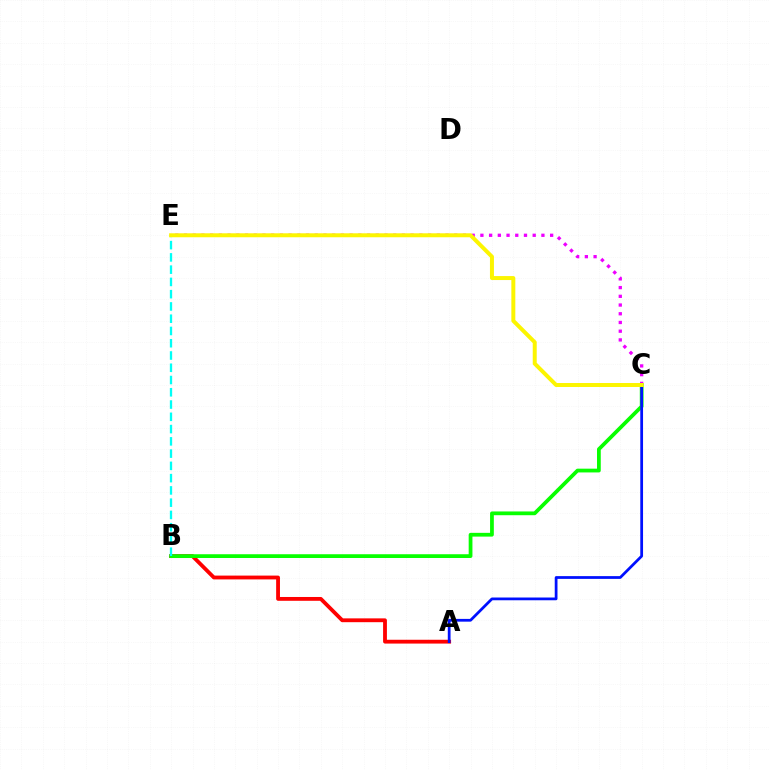{('A', 'B'): [{'color': '#ff0000', 'line_style': 'solid', 'thickness': 2.75}], ('C', 'E'): [{'color': '#ee00ff', 'line_style': 'dotted', 'thickness': 2.37}, {'color': '#fcf500', 'line_style': 'solid', 'thickness': 2.86}], ('B', 'C'): [{'color': '#08ff00', 'line_style': 'solid', 'thickness': 2.7}], ('A', 'C'): [{'color': '#0010ff', 'line_style': 'solid', 'thickness': 1.99}], ('B', 'E'): [{'color': '#00fff6', 'line_style': 'dashed', 'thickness': 1.67}]}